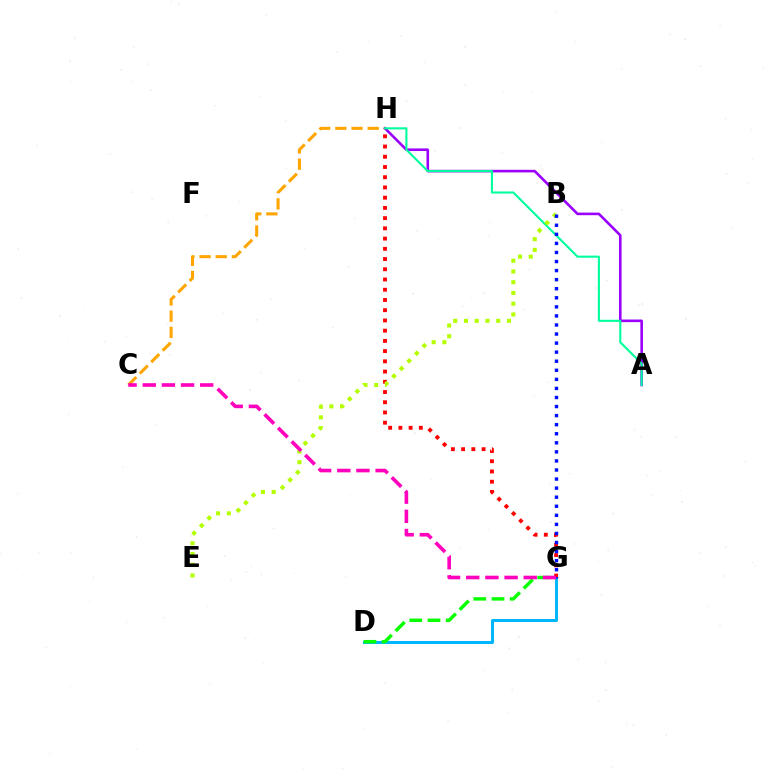{('D', 'G'): [{'color': '#00b5ff', 'line_style': 'solid', 'thickness': 2.18}, {'color': '#08ff00', 'line_style': 'dashed', 'thickness': 2.47}], ('C', 'H'): [{'color': '#ffa500', 'line_style': 'dashed', 'thickness': 2.2}], ('G', 'H'): [{'color': '#ff0000', 'line_style': 'dotted', 'thickness': 2.78}], ('A', 'H'): [{'color': '#9b00ff', 'line_style': 'solid', 'thickness': 1.88}, {'color': '#00ff9d', 'line_style': 'solid', 'thickness': 1.52}], ('B', 'E'): [{'color': '#b3ff00', 'line_style': 'dotted', 'thickness': 2.92}], ('B', 'G'): [{'color': '#0010ff', 'line_style': 'dotted', 'thickness': 2.46}], ('C', 'G'): [{'color': '#ff00bd', 'line_style': 'dashed', 'thickness': 2.6}]}